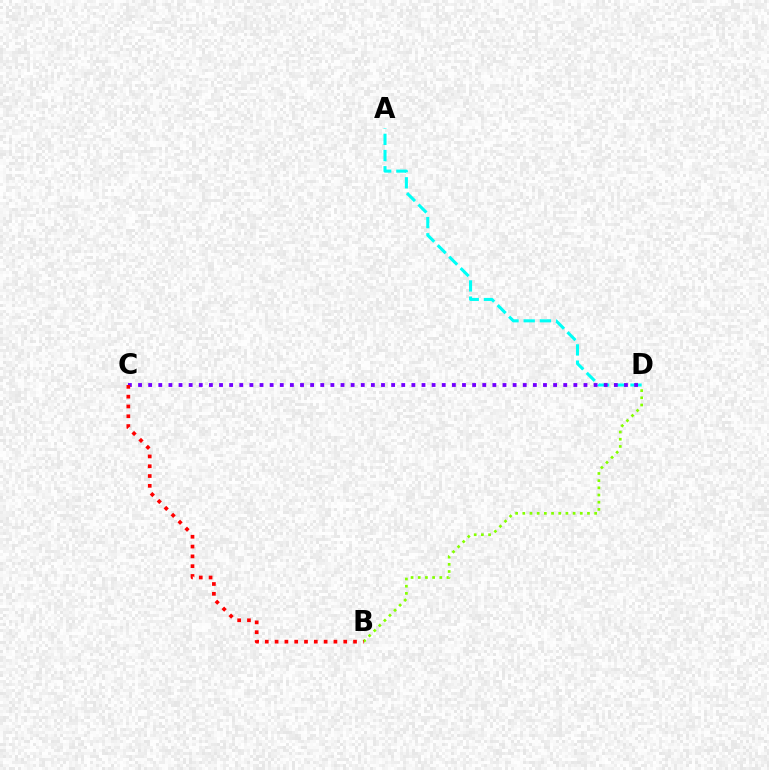{('A', 'D'): [{'color': '#00fff6', 'line_style': 'dashed', 'thickness': 2.2}], ('B', 'D'): [{'color': '#84ff00', 'line_style': 'dotted', 'thickness': 1.95}], ('C', 'D'): [{'color': '#7200ff', 'line_style': 'dotted', 'thickness': 2.75}], ('B', 'C'): [{'color': '#ff0000', 'line_style': 'dotted', 'thickness': 2.66}]}